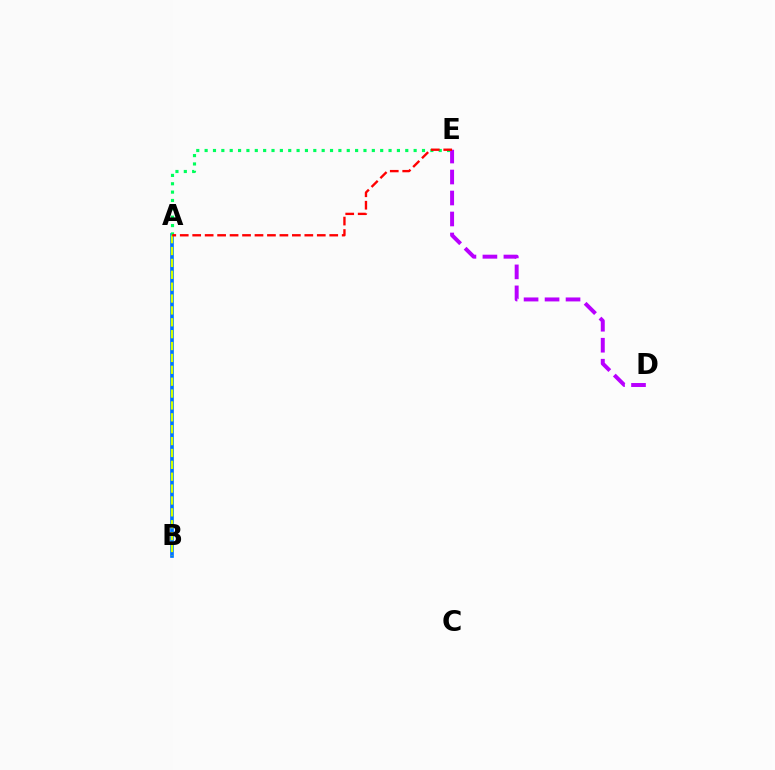{('A', 'B'): [{'color': '#0074ff', 'line_style': 'solid', 'thickness': 2.64}, {'color': '#d1ff00', 'line_style': 'dashed', 'thickness': 1.61}], ('A', 'E'): [{'color': '#00ff5c', 'line_style': 'dotted', 'thickness': 2.27}, {'color': '#ff0000', 'line_style': 'dashed', 'thickness': 1.69}], ('D', 'E'): [{'color': '#b900ff', 'line_style': 'dashed', 'thickness': 2.85}]}